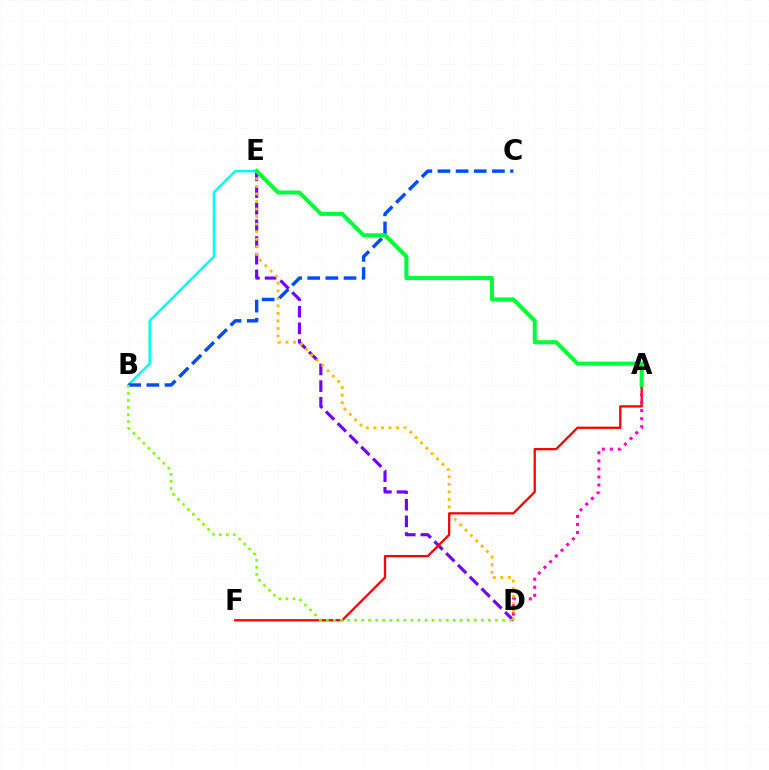{('B', 'E'): [{'color': '#00fff6', 'line_style': 'solid', 'thickness': 1.77}], ('D', 'E'): [{'color': '#7200ff', 'line_style': 'dashed', 'thickness': 2.26}, {'color': '#ffbd00', 'line_style': 'dotted', 'thickness': 2.05}], ('B', 'C'): [{'color': '#004bff', 'line_style': 'dashed', 'thickness': 2.46}], ('A', 'F'): [{'color': '#ff0000', 'line_style': 'solid', 'thickness': 1.64}], ('A', 'D'): [{'color': '#ff00cf', 'line_style': 'dotted', 'thickness': 2.19}], ('B', 'D'): [{'color': '#84ff00', 'line_style': 'dotted', 'thickness': 1.91}], ('A', 'E'): [{'color': '#00ff39', 'line_style': 'solid', 'thickness': 2.88}]}